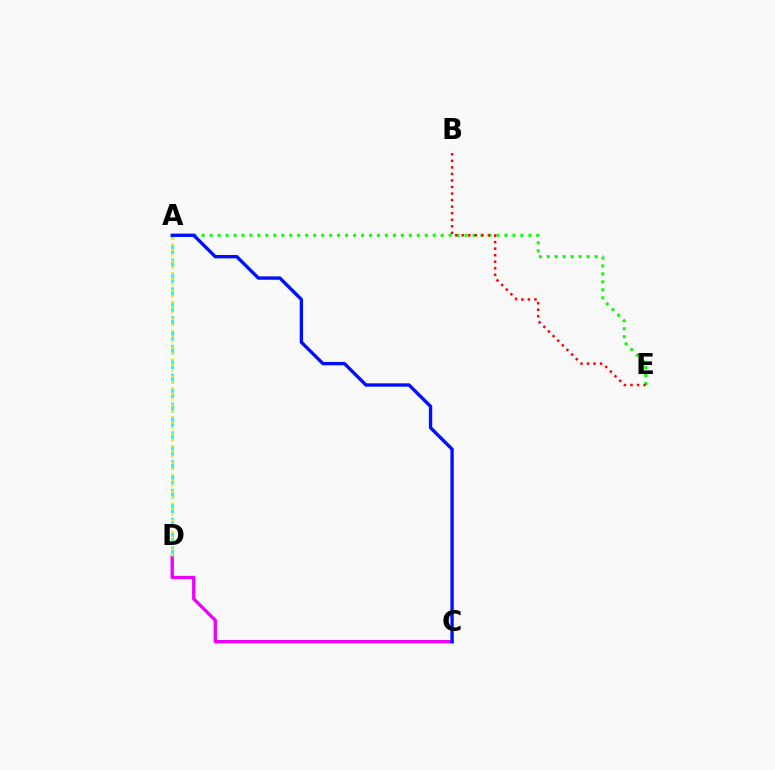{('A', 'E'): [{'color': '#08ff00', 'line_style': 'dotted', 'thickness': 2.17}], ('C', 'D'): [{'color': '#ee00ff', 'line_style': 'solid', 'thickness': 2.4}], ('A', 'D'): [{'color': '#00fff6', 'line_style': 'dashed', 'thickness': 1.96}, {'color': '#fcf500', 'line_style': 'dotted', 'thickness': 1.56}], ('A', 'C'): [{'color': '#0010ff', 'line_style': 'solid', 'thickness': 2.42}], ('B', 'E'): [{'color': '#ff0000', 'line_style': 'dotted', 'thickness': 1.78}]}